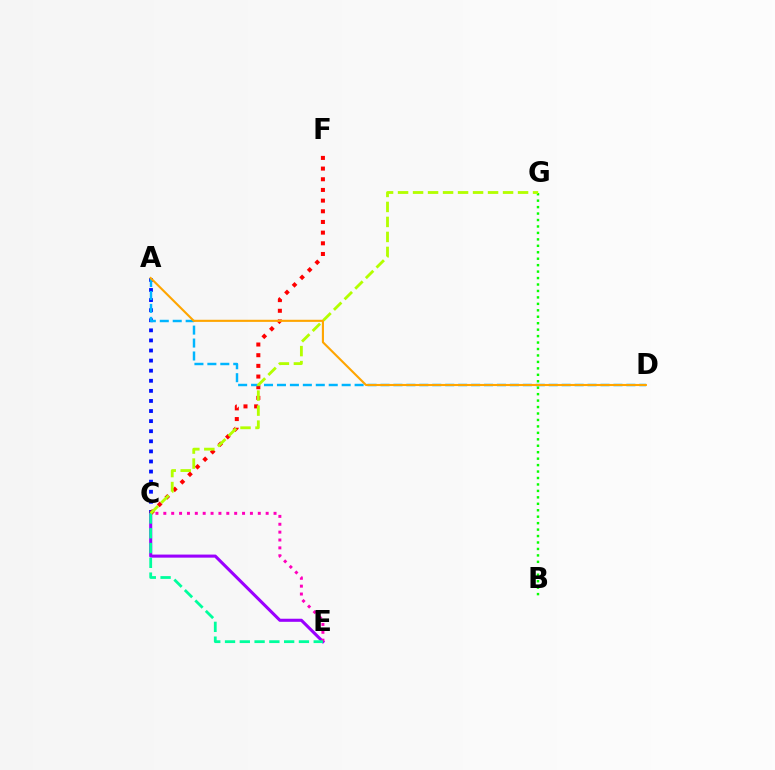{('C', 'E'): [{'color': '#9b00ff', 'line_style': 'solid', 'thickness': 2.22}, {'color': '#ff00bd', 'line_style': 'dotted', 'thickness': 2.14}, {'color': '#00ff9d', 'line_style': 'dashed', 'thickness': 2.01}], ('A', 'C'): [{'color': '#0010ff', 'line_style': 'dotted', 'thickness': 2.74}], ('C', 'F'): [{'color': '#ff0000', 'line_style': 'dotted', 'thickness': 2.9}], ('A', 'D'): [{'color': '#00b5ff', 'line_style': 'dashed', 'thickness': 1.76}, {'color': '#ffa500', 'line_style': 'solid', 'thickness': 1.52}], ('B', 'G'): [{'color': '#08ff00', 'line_style': 'dotted', 'thickness': 1.75}], ('C', 'G'): [{'color': '#b3ff00', 'line_style': 'dashed', 'thickness': 2.04}]}